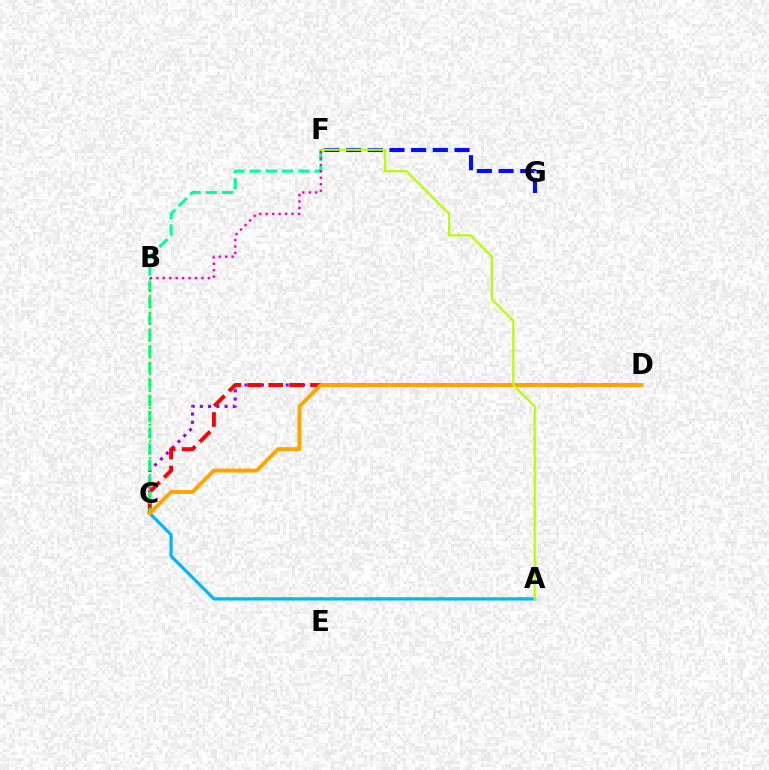{('A', 'C'): [{'color': '#00b5ff', 'line_style': 'solid', 'thickness': 2.32}], ('C', 'D'): [{'color': '#9b00ff', 'line_style': 'dotted', 'thickness': 2.24}, {'color': '#ff0000', 'line_style': 'dashed', 'thickness': 2.84}, {'color': '#ffa500', 'line_style': 'solid', 'thickness': 2.82}], ('C', 'F'): [{'color': '#00ff9d', 'line_style': 'dashed', 'thickness': 2.21}], ('F', 'G'): [{'color': '#0010ff', 'line_style': 'dashed', 'thickness': 2.95}], ('B', 'C'): [{'color': '#08ff00', 'line_style': 'dotted', 'thickness': 1.52}], ('B', 'F'): [{'color': '#ff00bd', 'line_style': 'dotted', 'thickness': 1.75}], ('A', 'F'): [{'color': '#b3ff00', 'line_style': 'solid', 'thickness': 1.58}]}